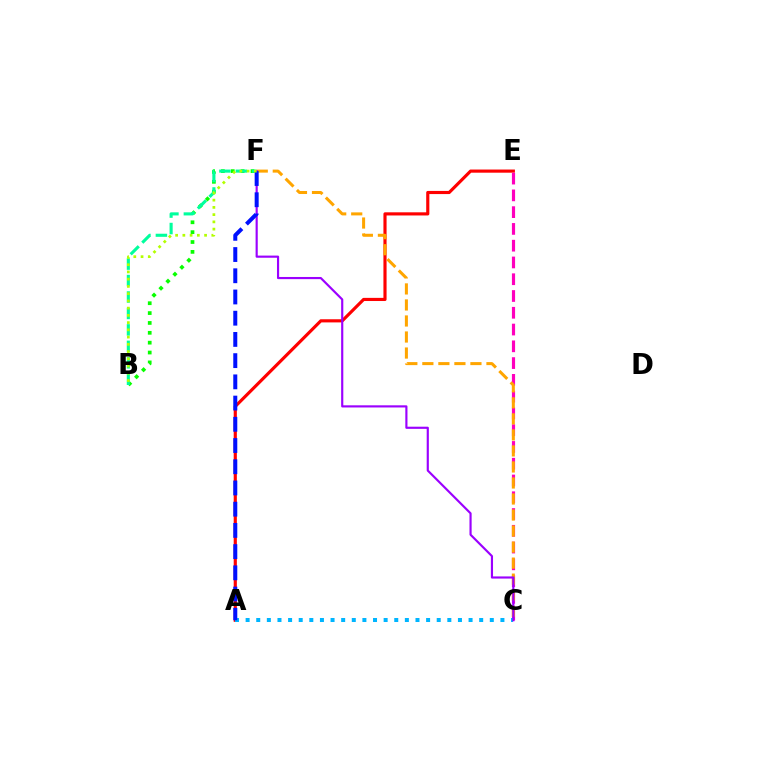{('A', 'E'): [{'color': '#ff0000', 'line_style': 'solid', 'thickness': 2.27}], ('B', 'F'): [{'color': '#08ff00', 'line_style': 'dotted', 'thickness': 2.68}, {'color': '#00ff9d', 'line_style': 'dashed', 'thickness': 2.23}, {'color': '#b3ff00', 'line_style': 'dotted', 'thickness': 1.97}], ('C', 'E'): [{'color': '#ff00bd', 'line_style': 'dashed', 'thickness': 2.28}], ('A', 'C'): [{'color': '#00b5ff', 'line_style': 'dotted', 'thickness': 2.88}], ('C', 'F'): [{'color': '#ffa500', 'line_style': 'dashed', 'thickness': 2.18}, {'color': '#9b00ff', 'line_style': 'solid', 'thickness': 1.55}], ('A', 'F'): [{'color': '#0010ff', 'line_style': 'dashed', 'thickness': 2.88}]}